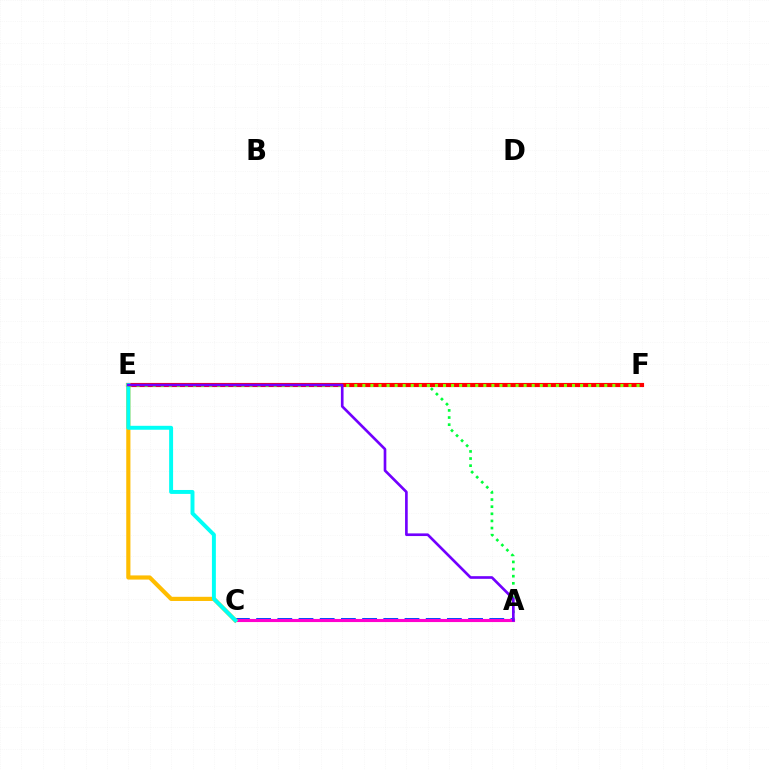{('A', 'E'): [{'color': '#00ff39', 'line_style': 'dotted', 'thickness': 1.94}, {'color': '#7200ff', 'line_style': 'solid', 'thickness': 1.91}], ('E', 'F'): [{'color': '#ff0000', 'line_style': 'solid', 'thickness': 2.97}, {'color': '#84ff00', 'line_style': 'dotted', 'thickness': 2.19}], ('A', 'C'): [{'color': '#004bff', 'line_style': 'dashed', 'thickness': 2.88}, {'color': '#ff00cf', 'line_style': 'solid', 'thickness': 2.24}], ('C', 'E'): [{'color': '#ffbd00', 'line_style': 'solid', 'thickness': 3.0}, {'color': '#00fff6', 'line_style': 'solid', 'thickness': 2.84}]}